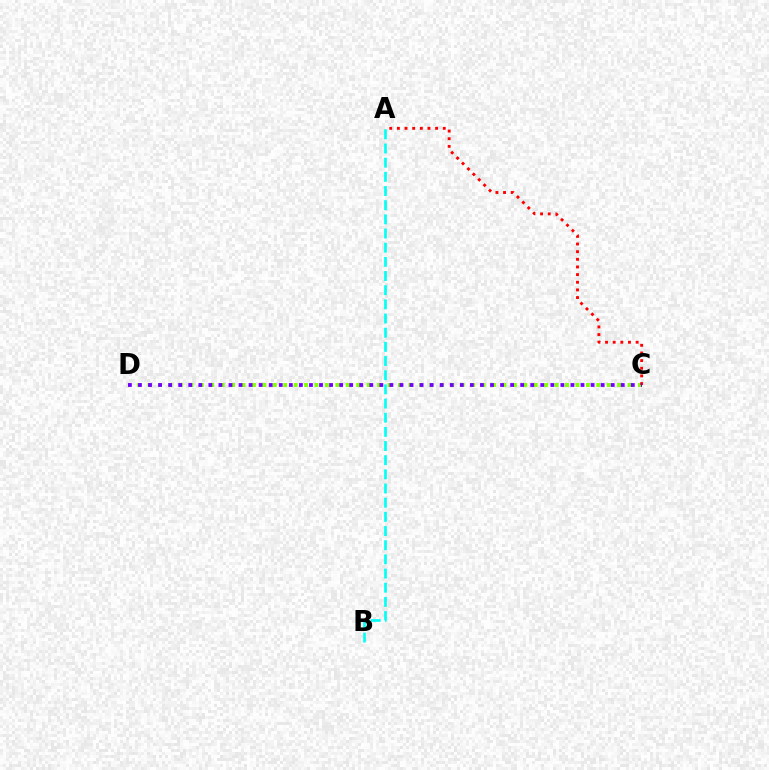{('C', 'D'): [{'color': '#84ff00', 'line_style': 'dotted', 'thickness': 2.84}, {'color': '#7200ff', 'line_style': 'dotted', 'thickness': 2.73}], ('A', 'C'): [{'color': '#ff0000', 'line_style': 'dotted', 'thickness': 2.08}], ('A', 'B'): [{'color': '#00fff6', 'line_style': 'dashed', 'thickness': 1.92}]}